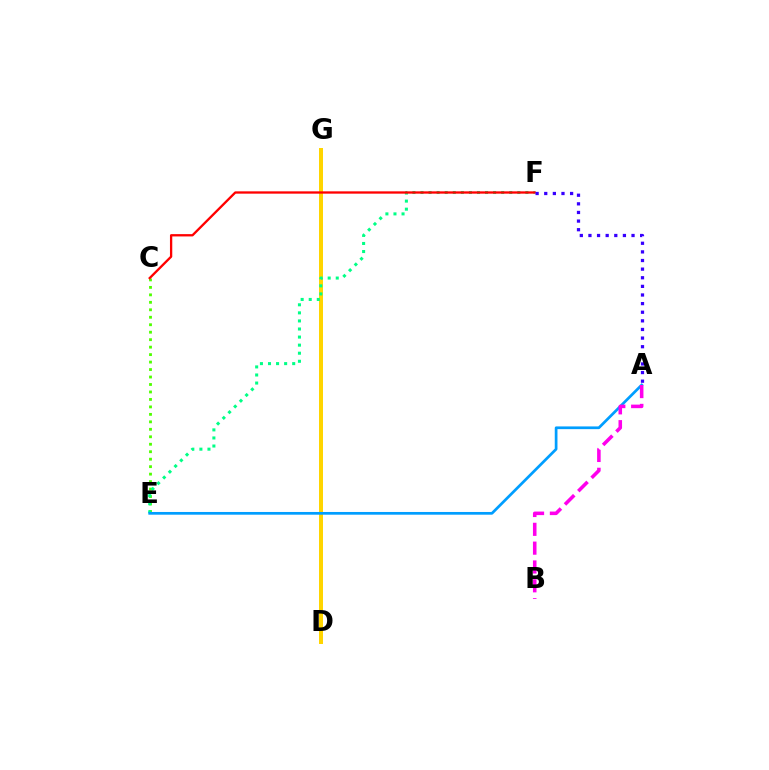{('C', 'E'): [{'color': '#4fff00', 'line_style': 'dotted', 'thickness': 2.03}], ('D', 'G'): [{'color': '#ffd500', 'line_style': 'solid', 'thickness': 2.87}], ('E', 'F'): [{'color': '#00ff86', 'line_style': 'dotted', 'thickness': 2.19}], ('C', 'F'): [{'color': '#ff0000', 'line_style': 'solid', 'thickness': 1.66}], ('A', 'E'): [{'color': '#009eff', 'line_style': 'solid', 'thickness': 1.96}], ('A', 'F'): [{'color': '#3700ff', 'line_style': 'dotted', 'thickness': 2.34}], ('A', 'B'): [{'color': '#ff00ed', 'line_style': 'dashed', 'thickness': 2.56}]}